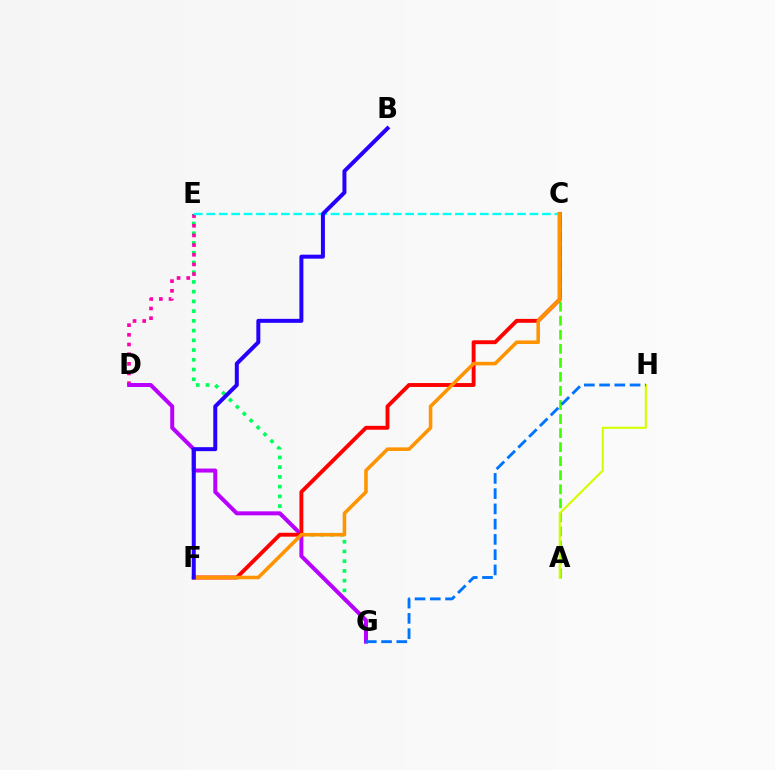{('E', 'G'): [{'color': '#00ff5c', 'line_style': 'dotted', 'thickness': 2.65}], ('A', 'C'): [{'color': '#3dff00', 'line_style': 'dashed', 'thickness': 1.91}], ('D', 'E'): [{'color': '#ff00ac', 'line_style': 'dotted', 'thickness': 2.63}], ('A', 'H'): [{'color': '#d1ff00', 'line_style': 'solid', 'thickness': 1.53}], ('D', 'G'): [{'color': '#b900ff', 'line_style': 'solid', 'thickness': 2.87}], ('G', 'H'): [{'color': '#0074ff', 'line_style': 'dashed', 'thickness': 2.07}], ('C', 'F'): [{'color': '#ff0000', 'line_style': 'solid', 'thickness': 2.8}, {'color': '#ff9400', 'line_style': 'solid', 'thickness': 2.56}], ('C', 'E'): [{'color': '#00fff6', 'line_style': 'dashed', 'thickness': 1.69}], ('B', 'F'): [{'color': '#2500ff', 'line_style': 'solid', 'thickness': 2.87}]}